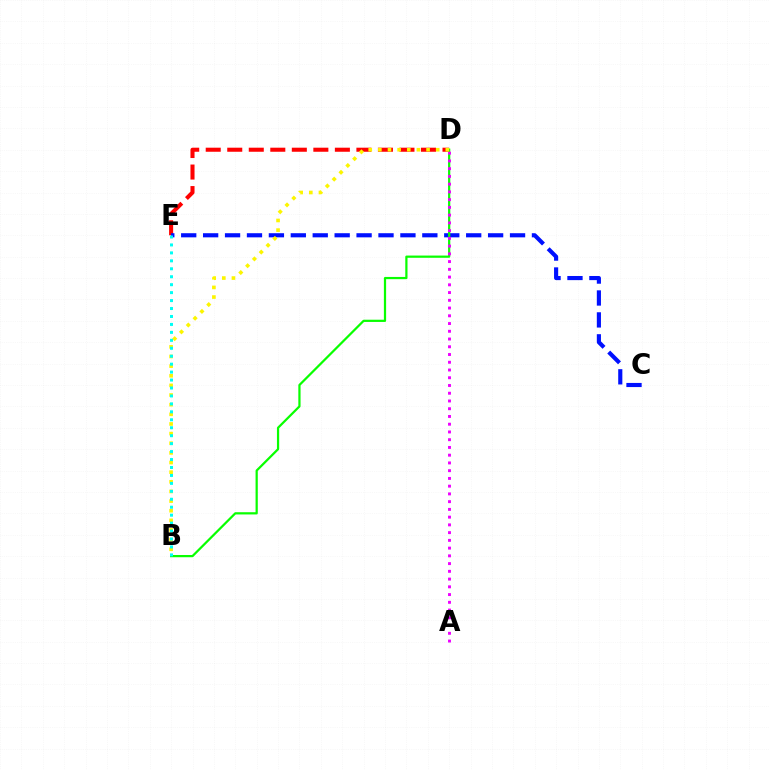{('D', 'E'): [{'color': '#ff0000', 'line_style': 'dashed', 'thickness': 2.92}], ('C', 'E'): [{'color': '#0010ff', 'line_style': 'dashed', 'thickness': 2.98}], ('B', 'D'): [{'color': '#08ff00', 'line_style': 'solid', 'thickness': 1.6}, {'color': '#fcf500', 'line_style': 'dotted', 'thickness': 2.62}], ('A', 'D'): [{'color': '#ee00ff', 'line_style': 'dotted', 'thickness': 2.1}], ('B', 'E'): [{'color': '#00fff6', 'line_style': 'dotted', 'thickness': 2.16}]}